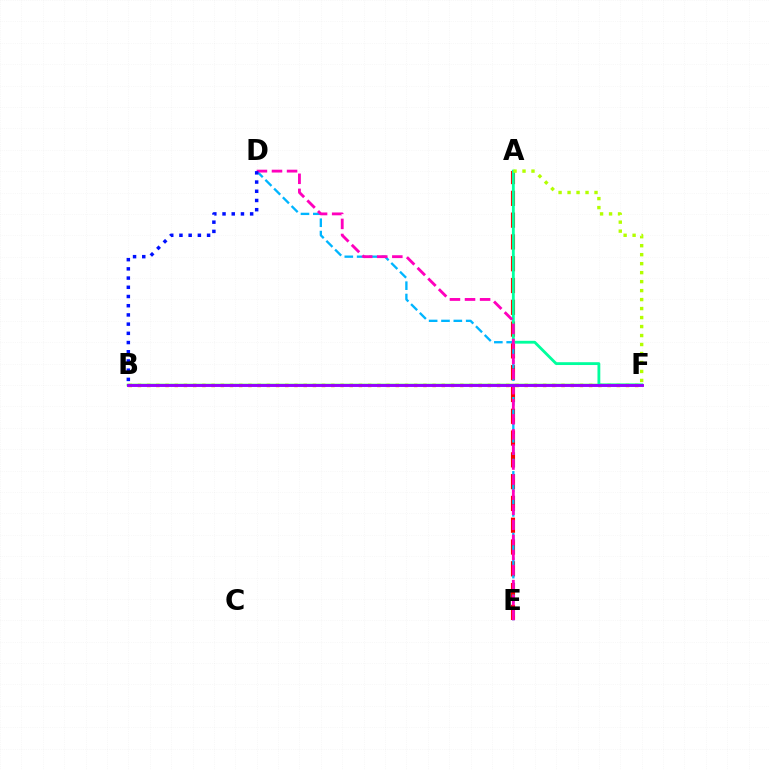{('A', 'E'): [{'color': '#ff0000', 'line_style': 'dashed', 'thickness': 2.96}], ('D', 'E'): [{'color': '#00b5ff', 'line_style': 'dashed', 'thickness': 1.68}, {'color': '#ff00bd', 'line_style': 'dashed', 'thickness': 2.05}], ('B', 'F'): [{'color': '#ffa500', 'line_style': 'dotted', 'thickness': 2.5}, {'color': '#08ff00', 'line_style': 'solid', 'thickness': 1.77}, {'color': '#9b00ff', 'line_style': 'solid', 'thickness': 2.08}], ('A', 'F'): [{'color': '#00ff9d', 'line_style': 'solid', 'thickness': 2.03}, {'color': '#b3ff00', 'line_style': 'dotted', 'thickness': 2.44}], ('B', 'D'): [{'color': '#0010ff', 'line_style': 'dotted', 'thickness': 2.5}]}